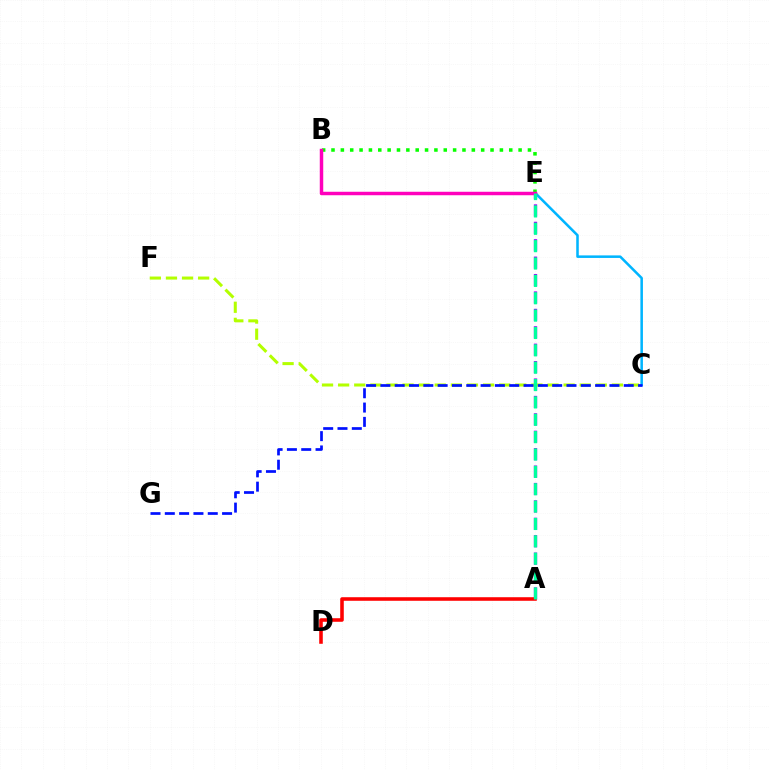{('A', 'E'): [{'color': '#9b00ff', 'line_style': 'dashed', 'thickness': 2.37}, {'color': '#00ff9d', 'line_style': 'dashed', 'thickness': 2.36}], ('B', 'E'): [{'color': '#ffa500', 'line_style': 'solid', 'thickness': 1.88}, {'color': '#08ff00', 'line_style': 'dotted', 'thickness': 2.54}, {'color': '#ff00bd', 'line_style': 'solid', 'thickness': 2.5}], ('A', 'D'): [{'color': '#ff0000', 'line_style': 'solid', 'thickness': 2.57}], ('C', 'F'): [{'color': '#b3ff00', 'line_style': 'dashed', 'thickness': 2.19}], ('C', 'E'): [{'color': '#00b5ff', 'line_style': 'solid', 'thickness': 1.83}], ('C', 'G'): [{'color': '#0010ff', 'line_style': 'dashed', 'thickness': 1.94}]}